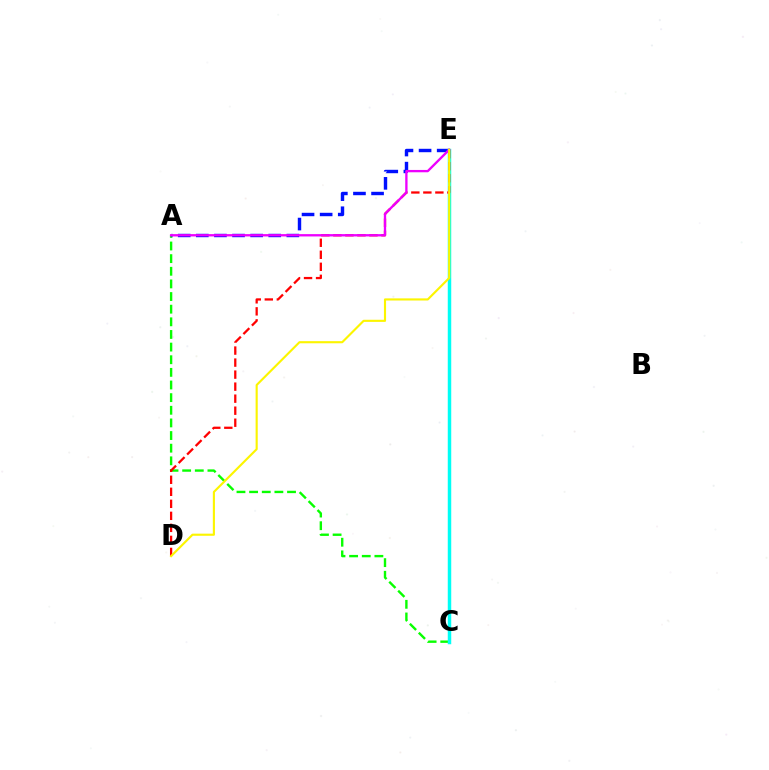{('A', 'C'): [{'color': '#08ff00', 'line_style': 'dashed', 'thickness': 1.72}], ('A', 'E'): [{'color': '#0010ff', 'line_style': 'dashed', 'thickness': 2.46}, {'color': '#ee00ff', 'line_style': 'solid', 'thickness': 1.68}], ('C', 'E'): [{'color': '#00fff6', 'line_style': 'solid', 'thickness': 2.5}], ('D', 'E'): [{'color': '#ff0000', 'line_style': 'dashed', 'thickness': 1.63}, {'color': '#fcf500', 'line_style': 'solid', 'thickness': 1.53}]}